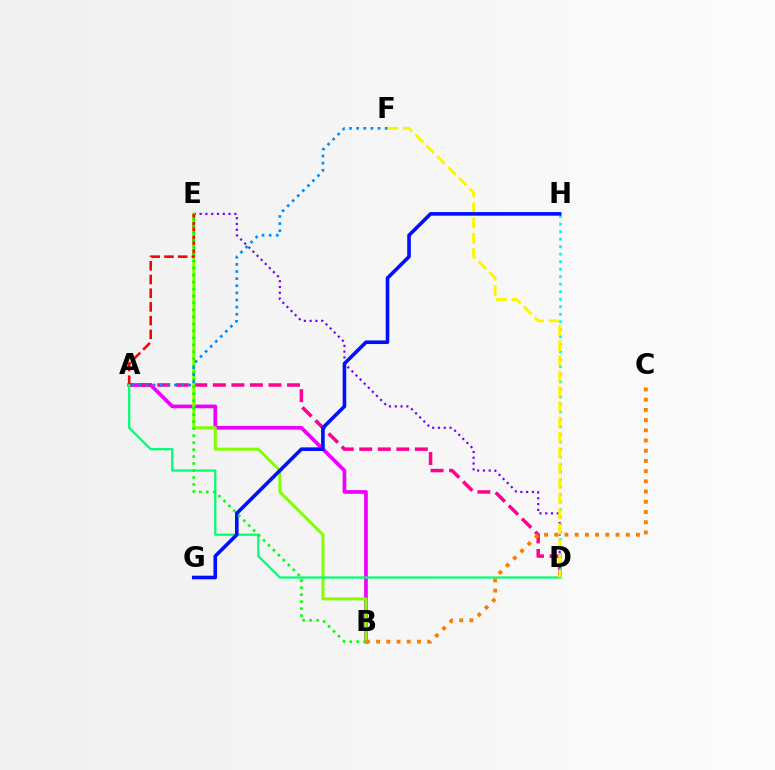{('A', 'B'): [{'color': '#ee00ff', 'line_style': 'solid', 'thickness': 2.66}], ('A', 'D'): [{'color': '#ff0094', 'line_style': 'dashed', 'thickness': 2.52}, {'color': '#00ff74', 'line_style': 'solid', 'thickness': 1.62}], ('D', 'E'): [{'color': '#7200ff', 'line_style': 'dotted', 'thickness': 1.57}], ('B', 'E'): [{'color': '#84ff00', 'line_style': 'solid', 'thickness': 2.17}, {'color': '#08ff00', 'line_style': 'dotted', 'thickness': 1.9}], ('A', 'E'): [{'color': '#ff0000', 'line_style': 'dashed', 'thickness': 1.86}], ('D', 'H'): [{'color': '#00fff6', 'line_style': 'dotted', 'thickness': 2.04}], ('B', 'C'): [{'color': '#ff7c00', 'line_style': 'dotted', 'thickness': 2.77}], ('D', 'F'): [{'color': '#fcf500', 'line_style': 'dashed', 'thickness': 2.08}], ('G', 'H'): [{'color': '#0010ff', 'line_style': 'solid', 'thickness': 2.6}], ('A', 'F'): [{'color': '#008cff', 'line_style': 'dotted', 'thickness': 1.94}]}